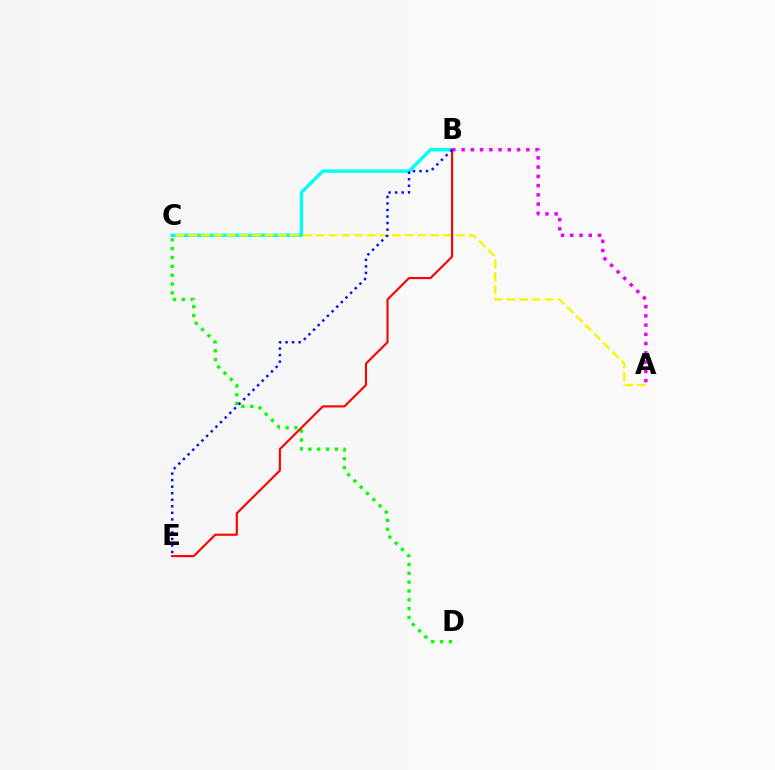{('C', 'D'): [{'color': '#08ff00', 'line_style': 'dotted', 'thickness': 2.4}], ('B', 'C'): [{'color': '#00fff6', 'line_style': 'solid', 'thickness': 2.43}], ('A', 'C'): [{'color': '#fcf500', 'line_style': 'dashed', 'thickness': 1.73}], ('B', 'E'): [{'color': '#ff0000', 'line_style': 'solid', 'thickness': 1.53}, {'color': '#0010ff', 'line_style': 'dotted', 'thickness': 1.77}], ('A', 'B'): [{'color': '#ee00ff', 'line_style': 'dotted', 'thickness': 2.51}]}